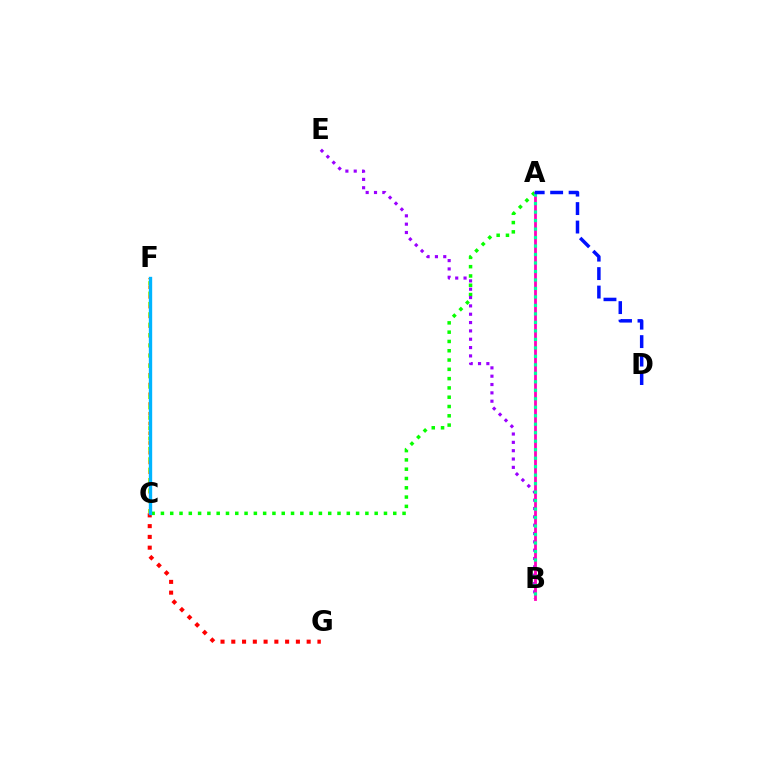{('A', 'C'): [{'color': '#08ff00', 'line_style': 'dotted', 'thickness': 2.53}], ('B', 'E'): [{'color': '#9b00ff', 'line_style': 'dotted', 'thickness': 2.26}], ('A', 'B'): [{'color': '#ff00bd', 'line_style': 'solid', 'thickness': 2.02}, {'color': '#00ff9d', 'line_style': 'dotted', 'thickness': 2.31}], ('C', 'F'): [{'color': '#ffa500', 'line_style': 'dotted', 'thickness': 2.65}, {'color': '#b3ff00', 'line_style': 'dotted', 'thickness': 2.81}, {'color': '#00b5ff', 'line_style': 'solid', 'thickness': 2.41}], ('C', 'G'): [{'color': '#ff0000', 'line_style': 'dotted', 'thickness': 2.93}], ('A', 'D'): [{'color': '#0010ff', 'line_style': 'dashed', 'thickness': 2.51}]}